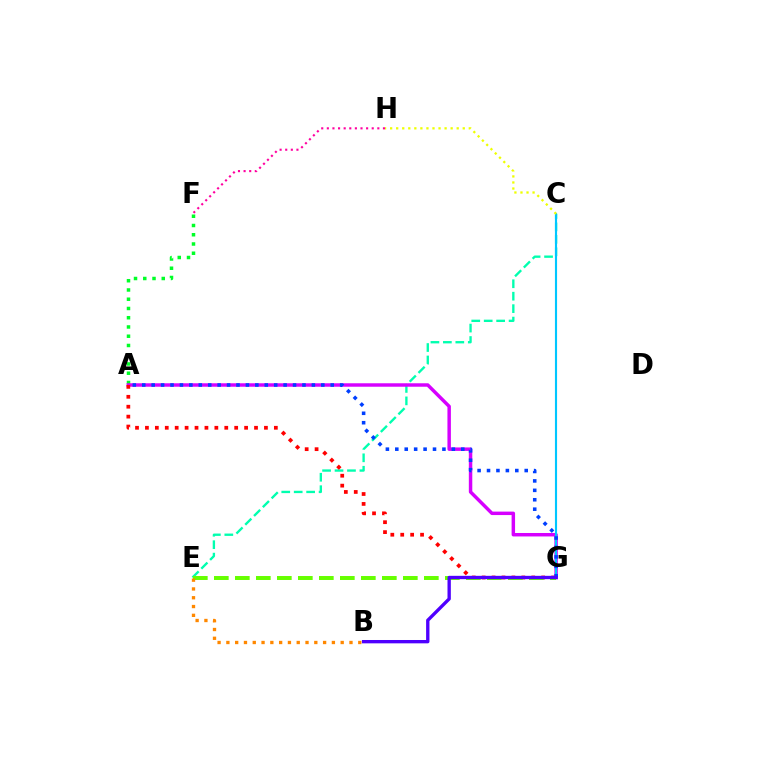{('A', 'F'): [{'color': '#00ff27', 'line_style': 'dotted', 'thickness': 2.51}], ('F', 'H'): [{'color': '#ff00a0', 'line_style': 'dotted', 'thickness': 1.52}], ('C', 'E'): [{'color': '#00ffaf', 'line_style': 'dashed', 'thickness': 1.69}], ('A', 'G'): [{'color': '#d600ff', 'line_style': 'solid', 'thickness': 2.49}, {'color': '#ff0000', 'line_style': 'dotted', 'thickness': 2.69}, {'color': '#003fff', 'line_style': 'dotted', 'thickness': 2.56}], ('C', 'G'): [{'color': '#00c7ff', 'line_style': 'solid', 'thickness': 1.54}], ('C', 'H'): [{'color': '#eeff00', 'line_style': 'dotted', 'thickness': 1.64}], ('E', 'G'): [{'color': '#66ff00', 'line_style': 'dashed', 'thickness': 2.85}], ('B', 'E'): [{'color': '#ff8800', 'line_style': 'dotted', 'thickness': 2.39}], ('B', 'G'): [{'color': '#4f00ff', 'line_style': 'solid', 'thickness': 2.41}]}